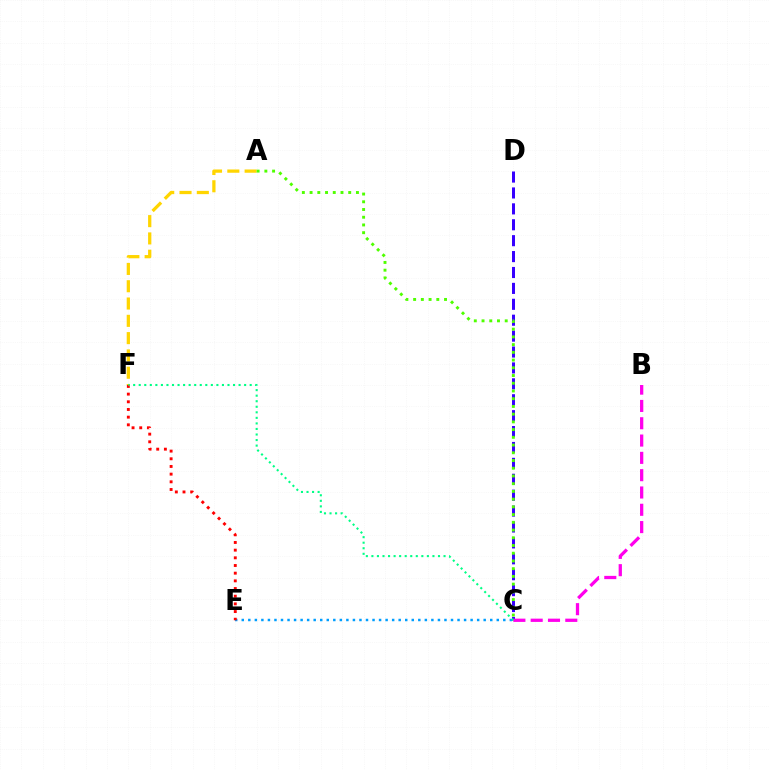{('C', 'D'): [{'color': '#3700ff', 'line_style': 'dashed', 'thickness': 2.16}], ('A', 'F'): [{'color': '#ffd500', 'line_style': 'dashed', 'thickness': 2.35}], ('C', 'E'): [{'color': '#009eff', 'line_style': 'dotted', 'thickness': 1.78}], ('A', 'C'): [{'color': '#4fff00', 'line_style': 'dotted', 'thickness': 2.1}], ('B', 'C'): [{'color': '#ff00ed', 'line_style': 'dashed', 'thickness': 2.35}], ('E', 'F'): [{'color': '#ff0000', 'line_style': 'dotted', 'thickness': 2.09}], ('C', 'F'): [{'color': '#00ff86', 'line_style': 'dotted', 'thickness': 1.51}]}